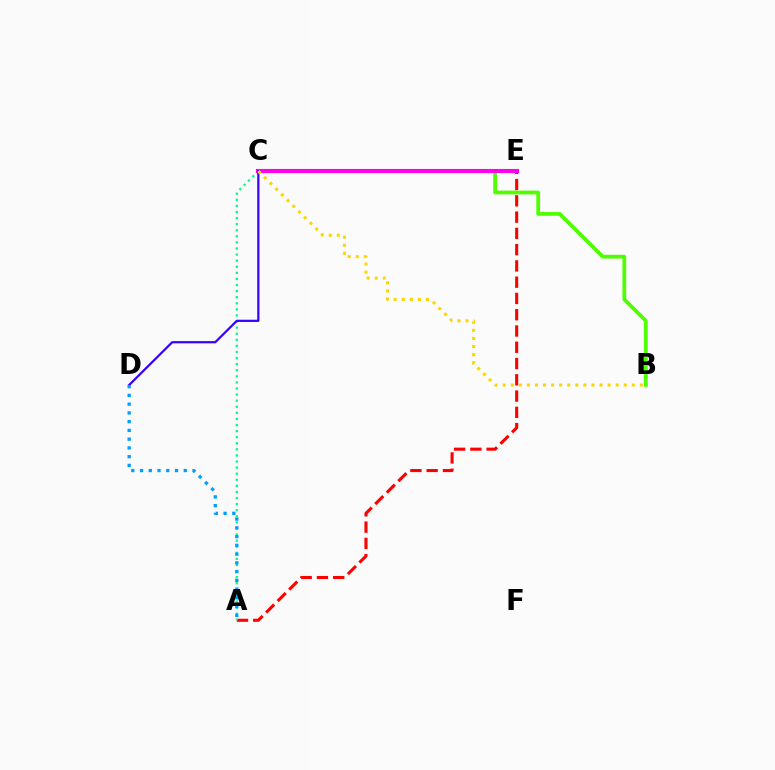{('A', 'E'): [{'color': '#ff0000', 'line_style': 'dashed', 'thickness': 2.21}], ('B', 'C'): [{'color': '#4fff00', 'line_style': 'solid', 'thickness': 2.7}, {'color': '#ffd500', 'line_style': 'dotted', 'thickness': 2.19}], ('A', 'C'): [{'color': '#00ff86', 'line_style': 'dotted', 'thickness': 1.65}], ('C', 'E'): [{'color': '#ff00ed', 'line_style': 'solid', 'thickness': 2.96}], ('C', 'D'): [{'color': '#3700ff', 'line_style': 'solid', 'thickness': 1.6}], ('A', 'D'): [{'color': '#009eff', 'line_style': 'dotted', 'thickness': 2.38}]}